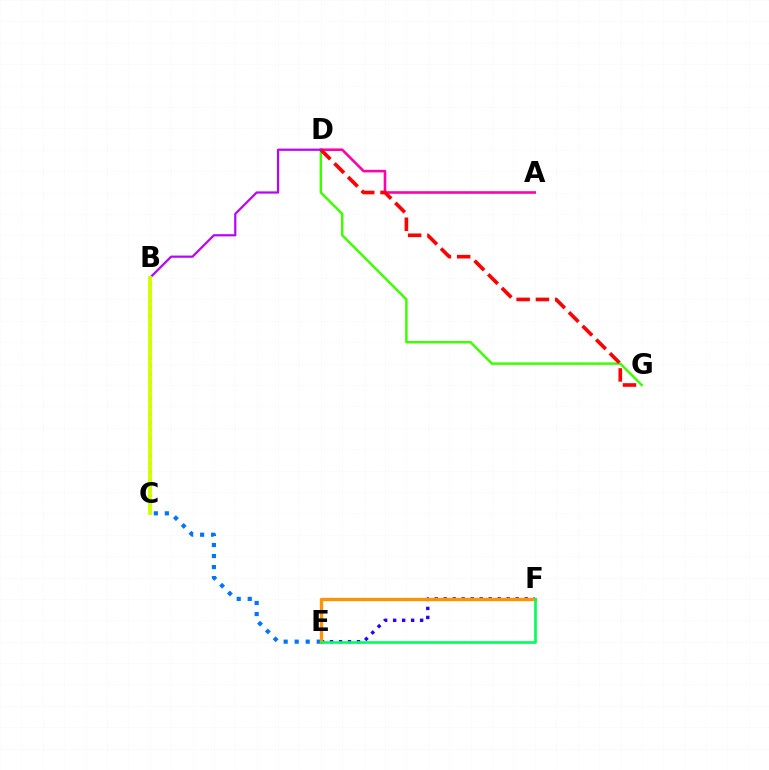{('A', 'D'): [{'color': '#ff00ac', 'line_style': 'solid', 'thickness': 1.87}], ('C', 'E'): [{'color': '#0074ff', 'line_style': 'dotted', 'thickness': 3.0}], ('E', 'F'): [{'color': '#2500ff', 'line_style': 'dotted', 'thickness': 2.44}, {'color': '#ff9400', 'line_style': 'solid', 'thickness': 2.4}, {'color': '#00ff5c', 'line_style': 'solid', 'thickness': 1.91}], ('D', 'G'): [{'color': '#3dff00', 'line_style': 'solid', 'thickness': 1.77}, {'color': '#ff0000', 'line_style': 'dashed', 'thickness': 2.62}], ('B', 'D'): [{'color': '#b900ff', 'line_style': 'solid', 'thickness': 1.58}], ('B', 'C'): [{'color': '#00fff6', 'line_style': 'dotted', 'thickness': 2.21}, {'color': '#d1ff00', 'line_style': 'solid', 'thickness': 2.79}]}